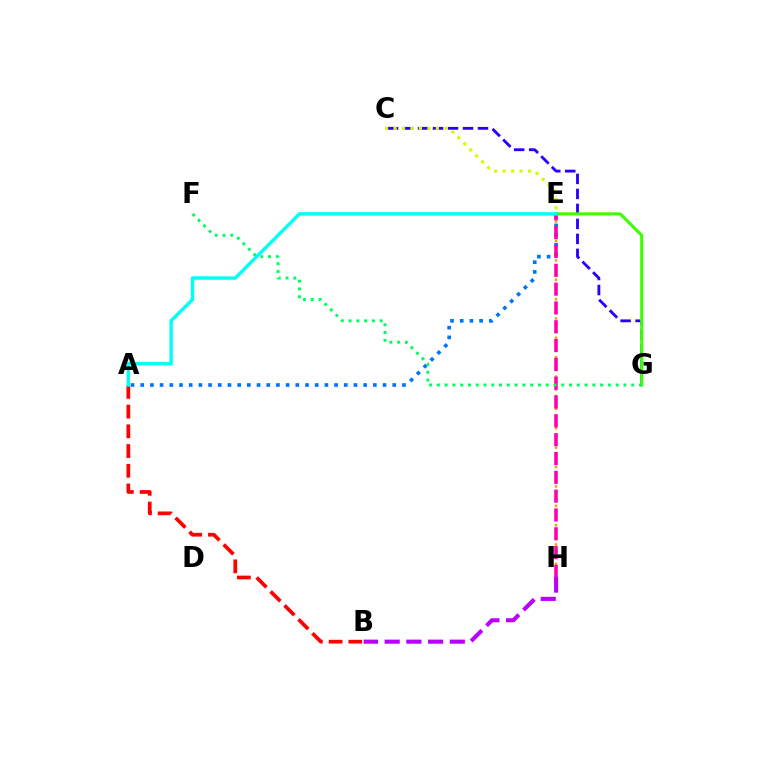{('C', 'G'): [{'color': '#2500ff', 'line_style': 'dashed', 'thickness': 2.04}], ('E', 'G'): [{'color': '#3dff00', 'line_style': 'solid', 'thickness': 2.2}], ('A', 'B'): [{'color': '#ff0000', 'line_style': 'dashed', 'thickness': 2.68}], ('A', 'E'): [{'color': '#0074ff', 'line_style': 'dotted', 'thickness': 2.63}, {'color': '#00fff6', 'line_style': 'solid', 'thickness': 2.47}], ('C', 'E'): [{'color': '#d1ff00', 'line_style': 'dotted', 'thickness': 2.3}], ('E', 'H'): [{'color': '#ff9400', 'line_style': 'dotted', 'thickness': 1.75}, {'color': '#ff00ac', 'line_style': 'dashed', 'thickness': 2.56}], ('F', 'G'): [{'color': '#00ff5c', 'line_style': 'dotted', 'thickness': 2.11}], ('B', 'H'): [{'color': '#b900ff', 'line_style': 'dashed', 'thickness': 2.95}]}